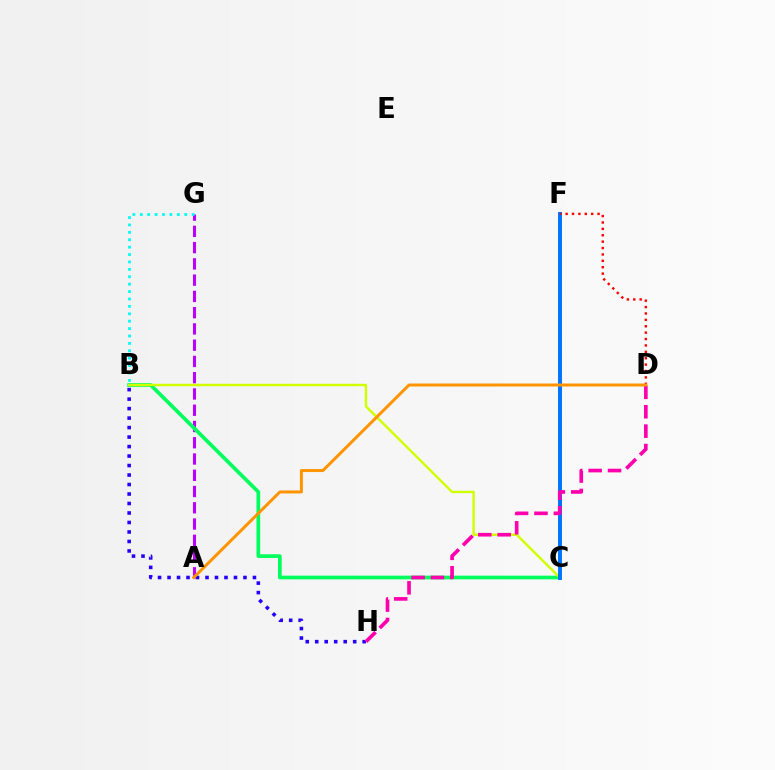{('B', 'H'): [{'color': '#2500ff', 'line_style': 'dotted', 'thickness': 2.58}], ('A', 'G'): [{'color': '#b900ff', 'line_style': 'dashed', 'thickness': 2.21}], ('B', 'C'): [{'color': '#00ff5c', 'line_style': 'solid', 'thickness': 2.67}, {'color': '#d1ff00', 'line_style': 'solid', 'thickness': 1.74}], ('C', 'F'): [{'color': '#3dff00', 'line_style': 'dotted', 'thickness': 2.53}, {'color': '#0074ff', 'line_style': 'solid', 'thickness': 2.84}], ('B', 'G'): [{'color': '#00fff6', 'line_style': 'dotted', 'thickness': 2.01}], ('D', 'F'): [{'color': '#ff0000', 'line_style': 'dotted', 'thickness': 1.74}], ('D', 'H'): [{'color': '#ff00ac', 'line_style': 'dashed', 'thickness': 2.63}], ('A', 'D'): [{'color': '#ff9400', 'line_style': 'solid', 'thickness': 2.15}]}